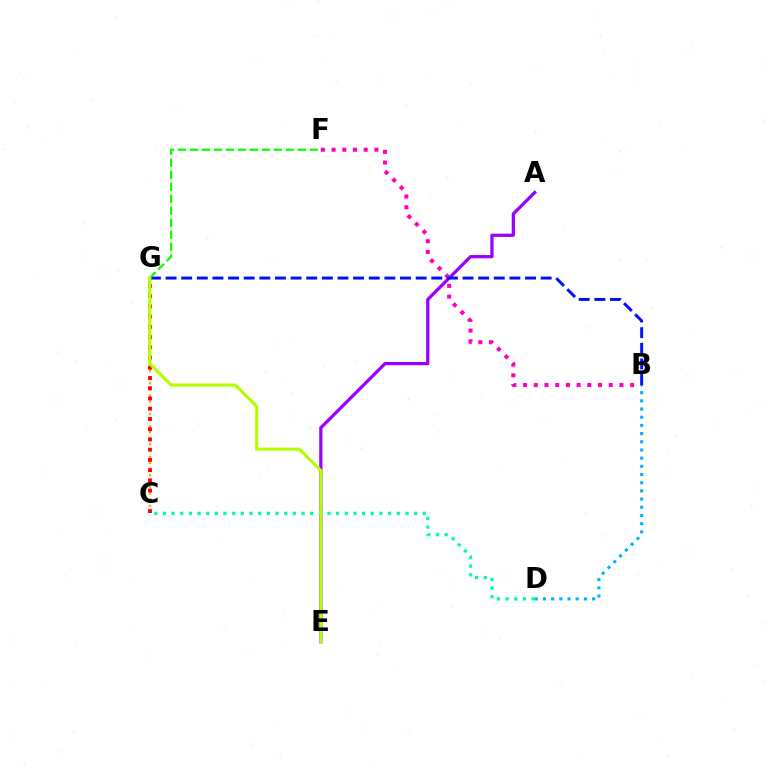{('A', 'E'): [{'color': '#9b00ff', 'line_style': 'solid', 'thickness': 2.33}], ('C', 'G'): [{'color': '#ffa500', 'line_style': 'dotted', 'thickness': 1.66}, {'color': '#ff0000', 'line_style': 'dotted', 'thickness': 2.78}], ('B', 'F'): [{'color': '#ff00bd', 'line_style': 'dotted', 'thickness': 2.91}], ('B', 'G'): [{'color': '#0010ff', 'line_style': 'dashed', 'thickness': 2.12}], ('B', 'D'): [{'color': '#00b5ff', 'line_style': 'dotted', 'thickness': 2.22}], ('F', 'G'): [{'color': '#08ff00', 'line_style': 'dashed', 'thickness': 1.63}], ('C', 'D'): [{'color': '#00ff9d', 'line_style': 'dotted', 'thickness': 2.35}], ('E', 'G'): [{'color': '#b3ff00', 'line_style': 'solid', 'thickness': 2.23}]}